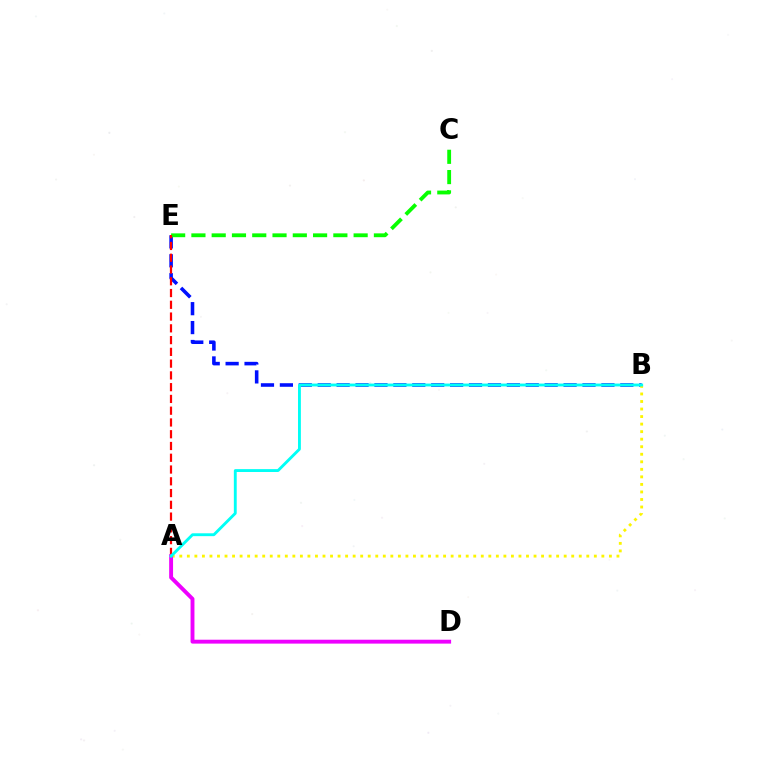{('B', 'E'): [{'color': '#0010ff', 'line_style': 'dashed', 'thickness': 2.57}], ('C', 'E'): [{'color': '#08ff00', 'line_style': 'dashed', 'thickness': 2.75}], ('A', 'E'): [{'color': '#ff0000', 'line_style': 'dashed', 'thickness': 1.6}], ('A', 'B'): [{'color': '#fcf500', 'line_style': 'dotted', 'thickness': 2.05}, {'color': '#00fff6', 'line_style': 'solid', 'thickness': 2.07}], ('A', 'D'): [{'color': '#ee00ff', 'line_style': 'solid', 'thickness': 2.8}]}